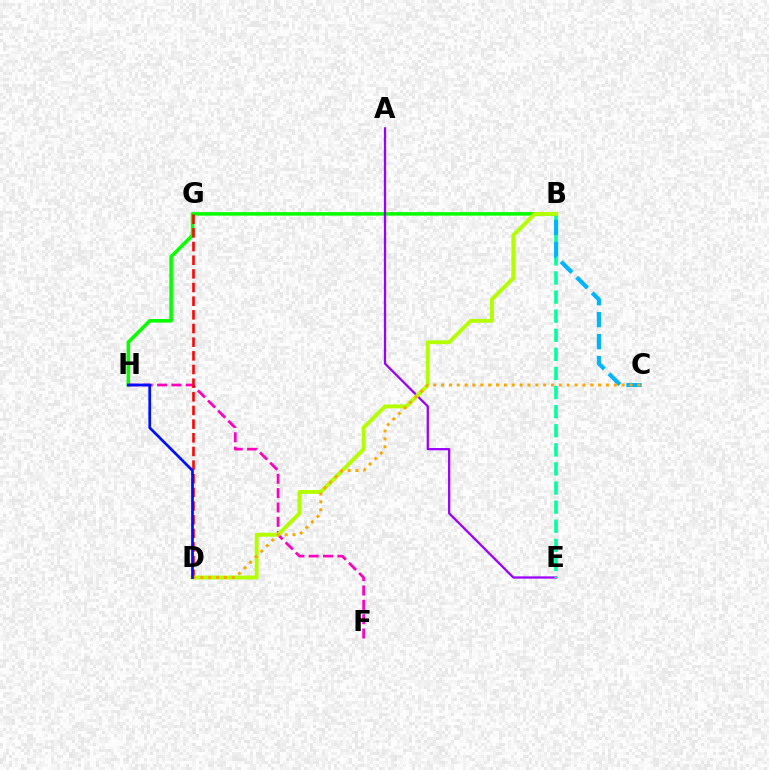{('B', 'H'): [{'color': '#08ff00', 'line_style': 'solid', 'thickness': 2.56}], ('F', 'H'): [{'color': '#ff00bd', 'line_style': 'dashed', 'thickness': 1.95}], ('D', 'G'): [{'color': '#ff0000', 'line_style': 'dashed', 'thickness': 1.86}], ('A', 'E'): [{'color': '#9b00ff', 'line_style': 'solid', 'thickness': 1.62}], ('B', 'E'): [{'color': '#00ff9d', 'line_style': 'dashed', 'thickness': 2.59}], ('B', 'C'): [{'color': '#00b5ff', 'line_style': 'dashed', 'thickness': 2.99}], ('B', 'D'): [{'color': '#b3ff00', 'line_style': 'solid', 'thickness': 2.81}], ('C', 'D'): [{'color': '#ffa500', 'line_style': 'dotted', 'thickness': 2.13}], ('D', 'H'): [{'color': '#0010ff', 'line_style': 'solid', 'thickness': 1.97}]}